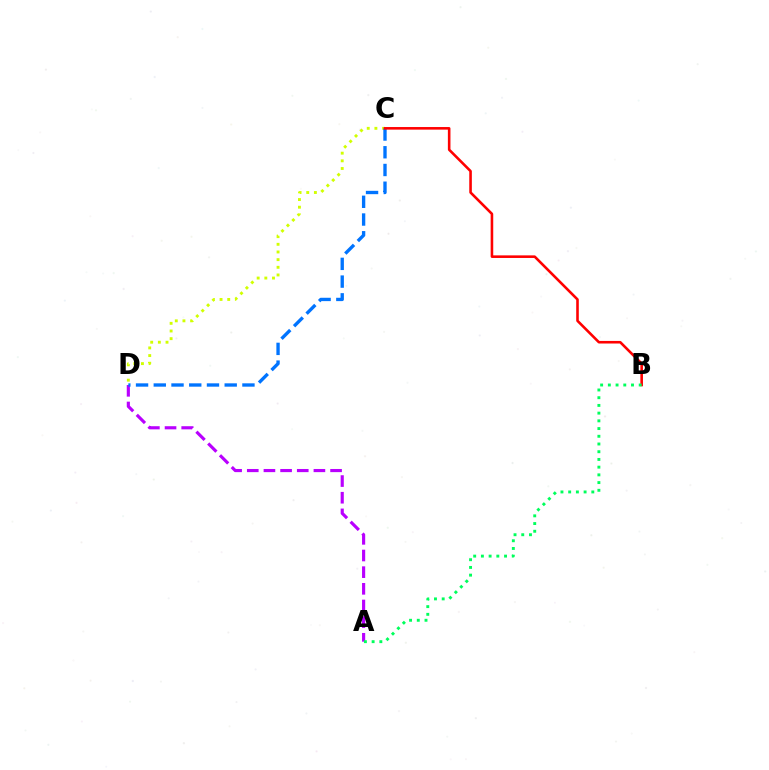{('C', 'D'): [{'color': '#d1ff00', 'line_style': 'dotted', 'thickness': 2.08}, {'color': '#0074ff', 'line_style': 'dashed', 'thickness': 2.41}], ('A', 'D'): [{'color': '#b900ff', 'line_style': 'dashed', 'thickness': 2.26}], ('B', 'C'): [{'color': '#ff0000', 'line_style': 'solid', 'thickness': 1.86}], ('A', 'B'): [{'color': '#00ff5c', 'line_style': 'dotted', 'thickness': 2.1}]}